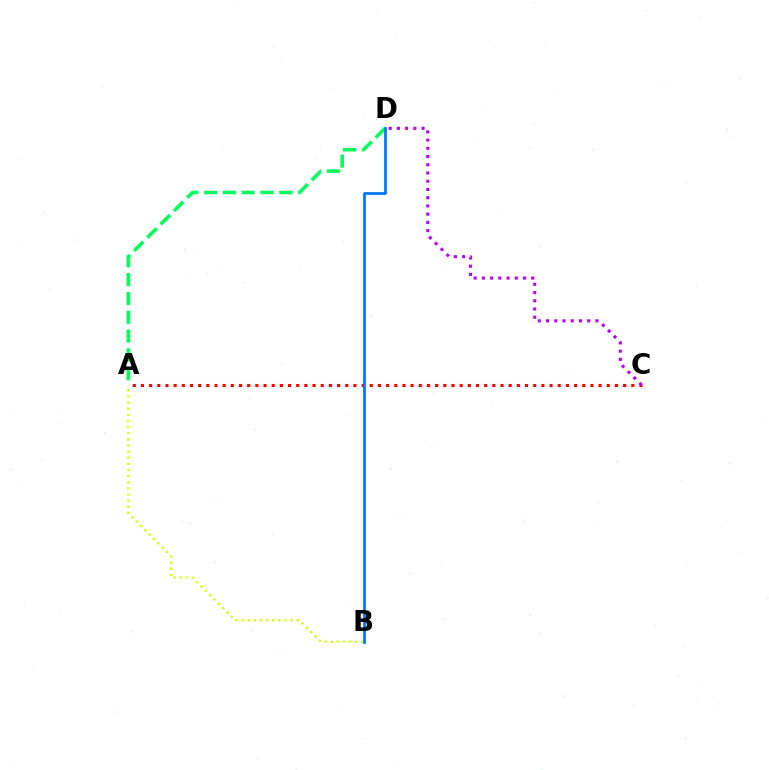{('A', 'C'): [{'color': '#ff0000', 'line_style': 'dotted', 'thickness': 2.22}], ('C', 'D'): [{'color': '#b900ff', 'line_style': 'dotted', 'thickness': 2.24}], ('A', 'B'): [{'color': '#d1ff00', 'line_style': 'dotted', 'thickness': 1.66}], ('A', 'D'): [{'color': '#00ff5c', 'line_style': 'dashed', 'thickness': 2.56}], ('B', 'D'): [{'color': '#0074ff', 'line_style': 'solid', 'thickness': 1.97}]}